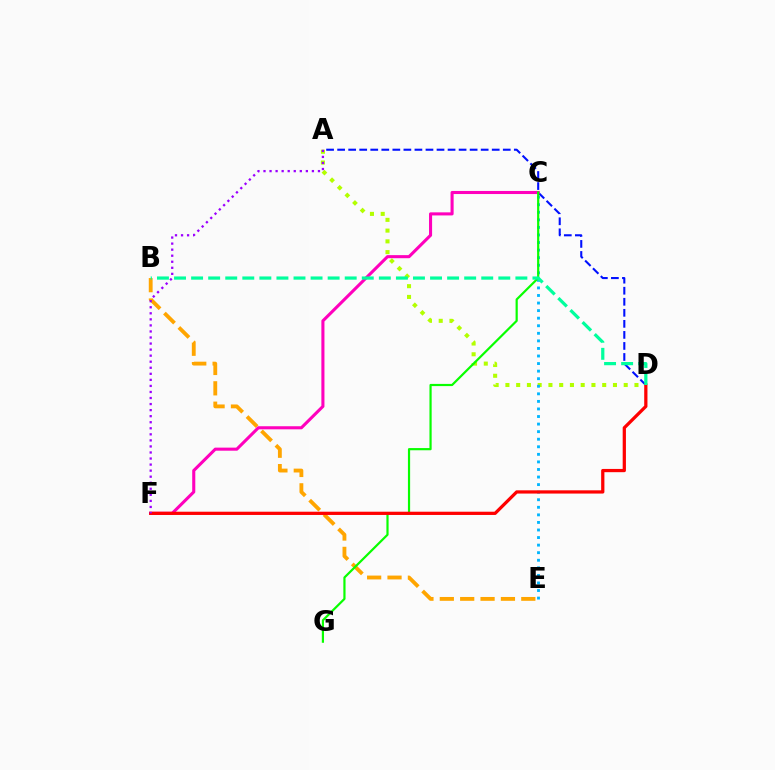{('A', 'D'): [{'color': '#0010ff', 'line_style': 'dashed', 'thickness': 1.5}, {'color': '#b3ff00', 'line_style': 'dotted', 'thickness': 2.92}], ('B', 'E'): [{'color': '#ffa500', 'line_style': 'dashed', 'thickness': 2.77}], ('C', 'F'): [{'color': '#ff00bd', 'line_style': 'solid', 'thickness': 2.21}], ('C', 'E'): [{'color': '#00b5ff', 'line_style': 'dotted', 'thickness': 2.06}], ('C', 'G'): [{'color': '#08ff00', 'line_style': 'solid', 'thickness': 1.58}], ('D', 'F'): [{'color': '#ff0000', 'line_style': 'solid', 'thickness': 2.34}], ('B', 'D'): [{'color': '#00ff9d', 'line_style': 'dashed', 'thickness': 2.32}], ('A', 'F'): [{'color': '#9b00ff', 'line_style': 'dotted', 'thickness': 1.64}]}